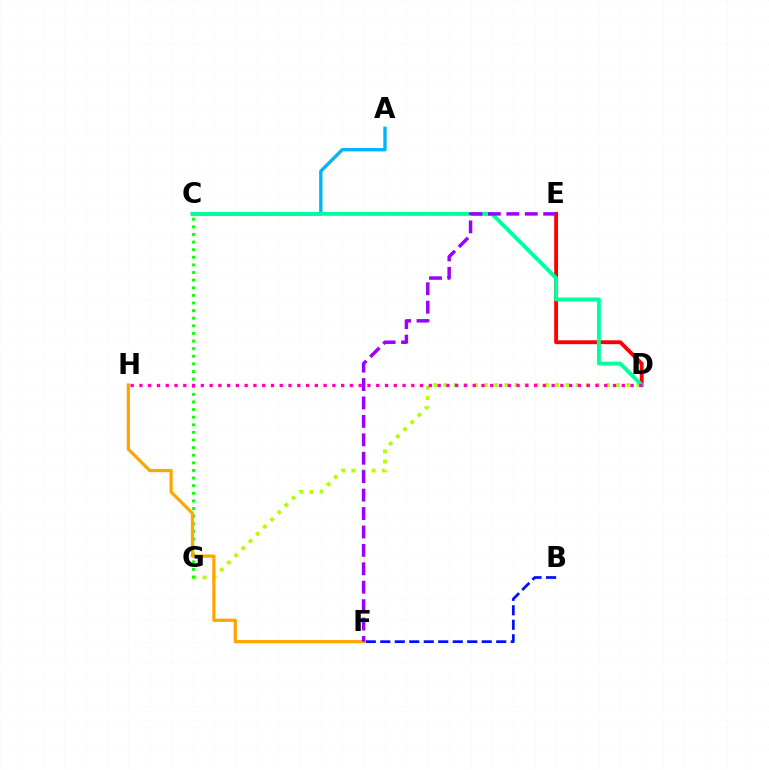{('B', 'F'): [{'color': '#0010ff', 'line_style': 'dashed', 'thickness': 1.97}], ('A', 'C'): [{'color': '#00b5ff', 'line_style': 'solid', 'thickness': 2.41}], ('D', 'G'): [{'color': '#b3ff00', 'line_style': 'dotted', 'thickness': 2.76}], ('D', 'E'): [{'color': '#ff0000', 'line_style': 'solid', 'thickness': 2.78}], ('C', 'D'): [{'color': '#00ff9d', 'line_style': 'solid', 'thickness': 2.8}], ('C', 'G'): [{'color': '#08ff00', 'line_style': 'dotted', 'thickness': 2.07}], ('D', 'H'): [{'color': '#ff00bd', 'line_style': 'dotted', 'thickness': 2.38}], ('F', 'H'): [{'color': '#ffa500', 'line_style': 'solid', 'thickness': 2.34}], ('E', 'F'): [{'color': '#9b00ff', 'line_style': 'dashed', 'thickness': 2.5}]}